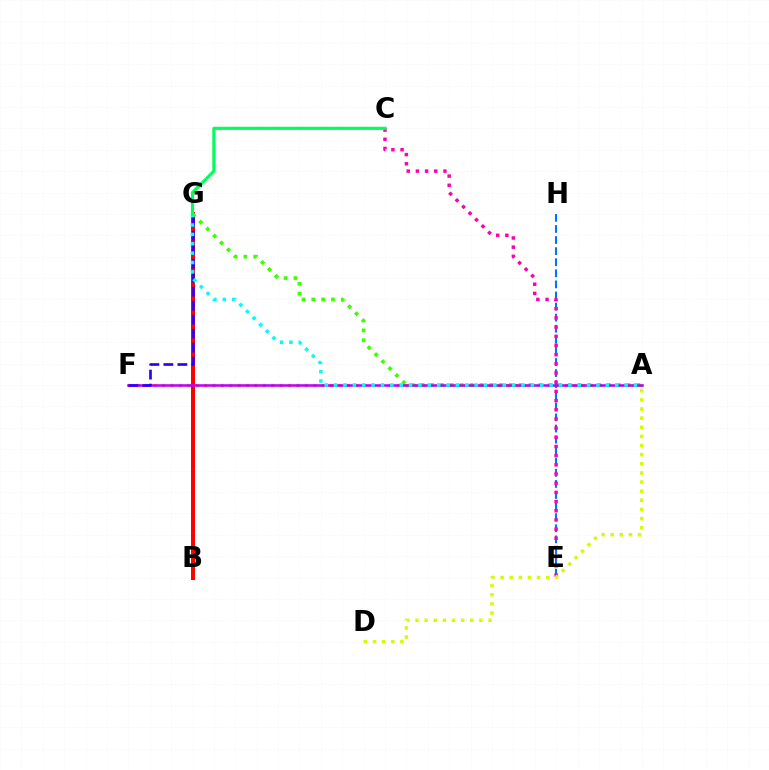{('B', 'G'): [{'color': '#ff0000', 'line_style': 'solid', 'thickness': 2.86}], ('A', 'F'): [{'color': '#ff9400', 'line_style': 'dotted', 'thickness': 2.28}, {'color': '#b900ff', 'line_style': 'solid', 'thickness': 1.83}], ('A', 'G'): [{'color': '#3dff00', 'line_style': 'dotted', 'thickness': 2.67}, {'color': '#00fff6', 'line_style': 'dotted', 'thickness': 2.55}], ('E', 'H'): [{'color': '#0074ff', 'line_style': 'dashed', 'thickness': 1.51}], ('F', 'G'): [{'color': '#2500ff', 'line_style': 'dashed', 'thickness': 1.9}], ('C', 'E'): [{'color': '#ff00ac', 'line_style': 'dotted', 'thickness': 2.49}], ('A', 'D'): [{'color': '#d1ff00', 'line_style': 'dotted', 'thickness': 2.48}], ('C', 'G'): [{'color': '#00ff5c', 'line_style': 'solid', 'thickness': 2.27}]}